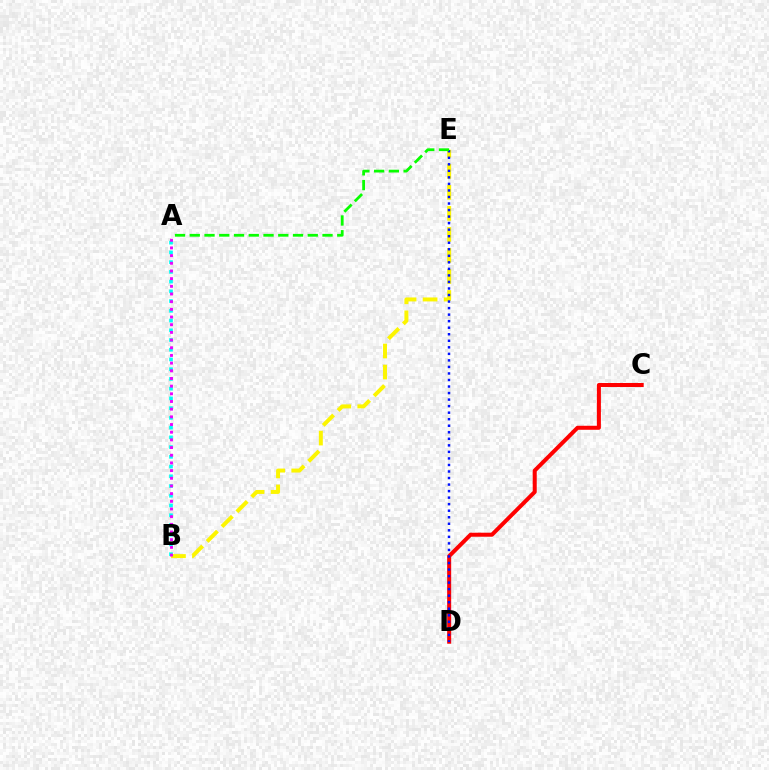{('B', 'E'): [{'color': '#fcf500', 'line_style': 'dashed', 'thickness': 2.86}], ('A', 'B'): [{'color': '#00fff6', 'line_style': 'dotted', 'thickness': 2.64}, {'color': '#ee00ff', 'line_style': 'dotted', 'thickness': 2.09}], ('C', 'D'): [{'color': '#ff0000', 'line_style': 'solid', 'thickness': 2.89}], ('D', 'E'): [{'color': '#0010ff', 'line_style': 'dotted', 'thickness': 1.78}], ('A', 'E'): [{'color': '#08ff00', 'line_style': 'dashed', 'thickness': 2.0}]}